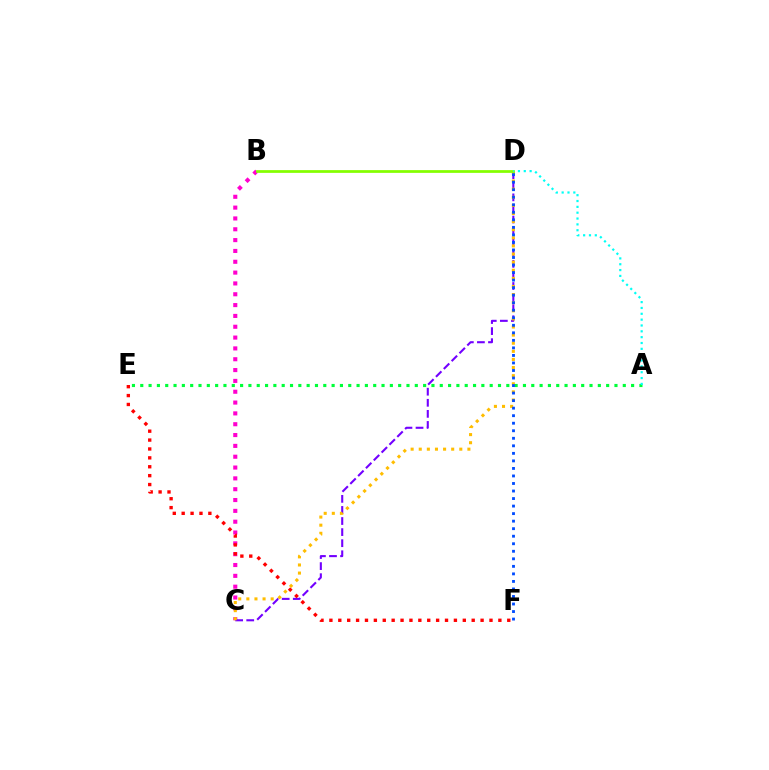{('B', 'C'): [{'color': '#ff00cf', 'line_style': 'dotted', 'thickness': 2.94}], ('C', 'D'): [{'color': '#7200ff', 'line_style': 'dashed', 'thickness': 1.51}, {'color': '#ffbd00', 'line_style': 'dotted', 'thickness': 2.2}], ('E', 'F'): [{'color': '#ff0000', 'line_style': 'dotted', 'thickness': 2.42}], ('A', 'E'): [{'color': '#00ff39', 'line_style': 'dotted', 'thickness': 2.26}], ('B', 'D'): [{'color': '#84ff00', 'line_style': 'solid', 'thickness': 1.97}], ('A', 'D'): [{'color': '#00fff6', 'line_style': 'dotted', 'thickness': 1.59}], ('D', 'F'): [{'color': '#004bff', 'line_style': 'dotted', 'thickness': 2.05}]}